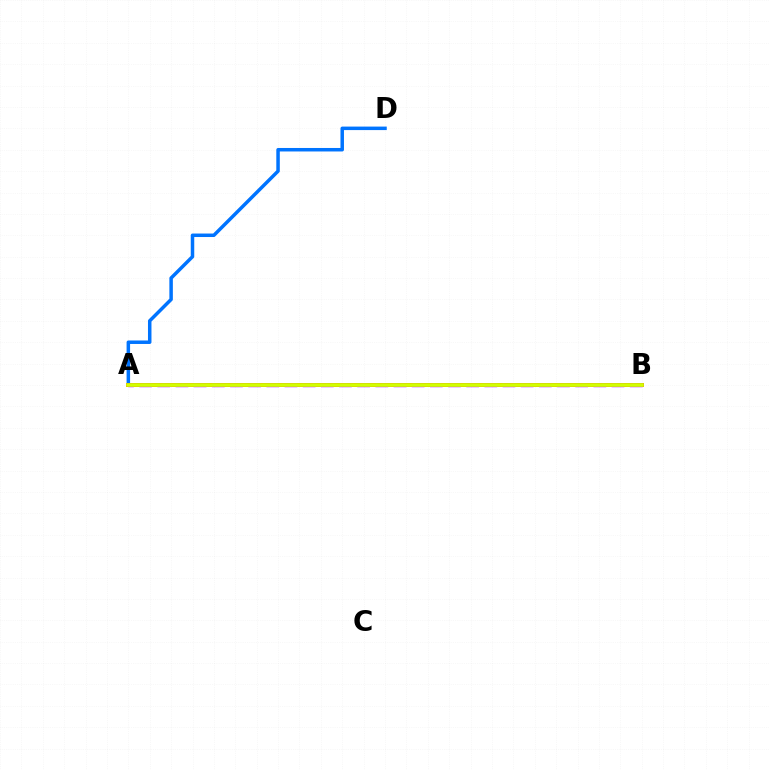{('A', 'D'): [{'color': '#0074ff', 'line_style': 'solid', 'thickness': 2.52}], ('A', 'B'): [{'color': '#ff0000', 'line_style': 'solid', 'thickness': 2.75}, {'color': '#b900ff', 'line_style': 'dashed', 'thickness': 2.47}, {'color': '#00ff5c', 'line_style': 'dotted', 'thickness': 1.71}, {'color': '#d1ff00', 'line_style': 'solid', 'thickness': 2.68}]}